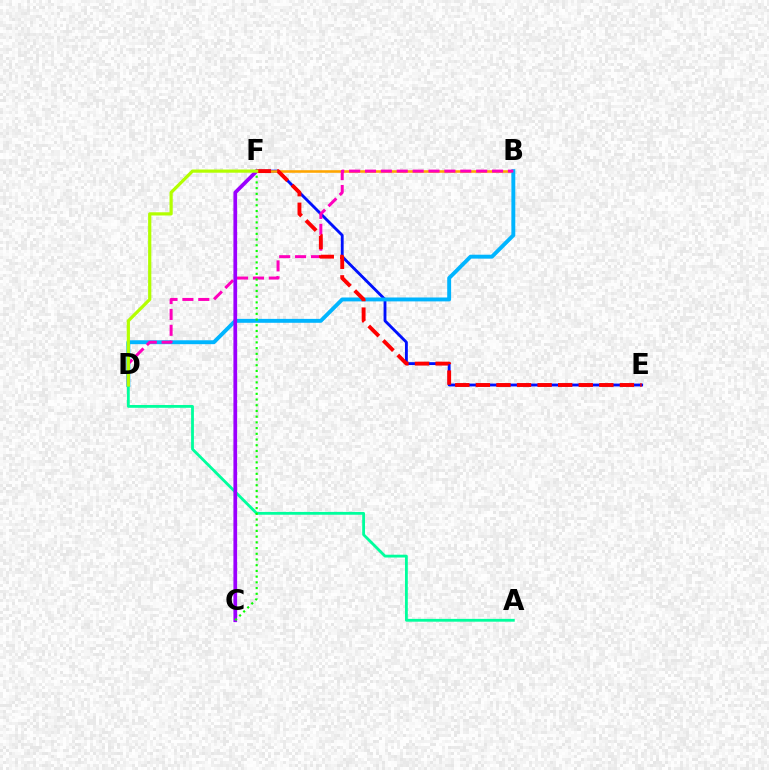{('E', 'F'): [{'color': '#0010ff', 'line_style': 'solid', 'thickness': 2.05}, {'color': '#ff0000', 'line_style': 'dashed', 'thickness': 2.79}], ('B', 'F'): [{'color': '#ffa500', 'line_style': 'solid', 'thickness': 1.86}], ('B', 'D'): [{'color': '#00b5ff', 'line_style': 'solid', 'thickness': 2.81}, {'color': '#ff00bd', 'line_style': 'dashed', 'thickness': 2.16}], ('A', 'D'): [{'color': '#00ff9d', 'line_style': 'solid', 'thickness': 2.02}], ('C', 'F'): [{'color': '#9b00ff', 'line_style': 'solid', 'thickness': 2.68}, {'color': '#08ff00', 'line_style': 'dotted', 'thickness': 1.55}], ('D', 'F'): [{'color': '#b3ff00', 'line_style': 'solid', 'thickness': 2.31}]}